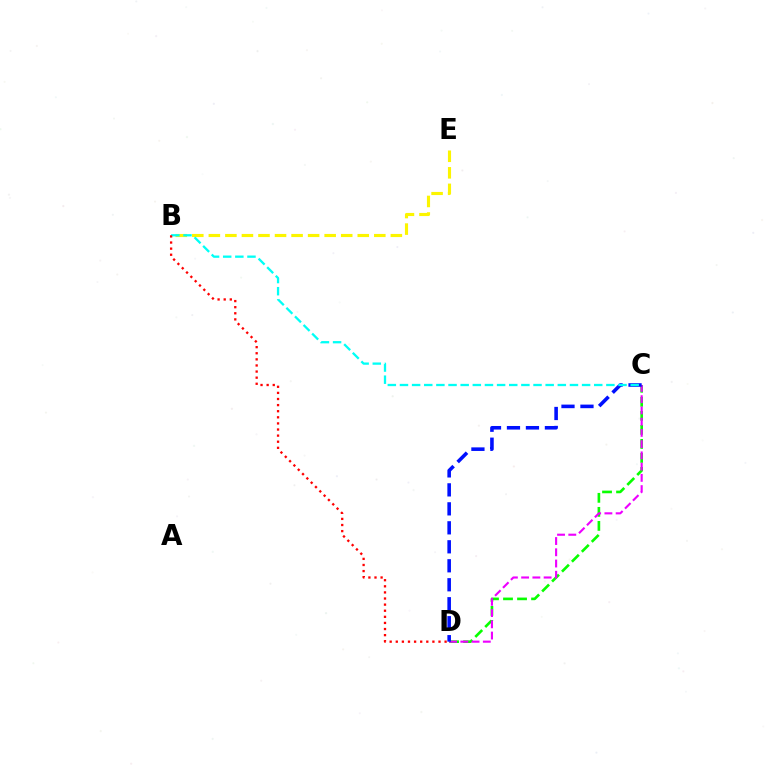{('C', 'D'): [{'color': '#08ff00', 'line_style': 'dashed', 'thickness': 1.91}, {'color': '#ee00ff', 'line_style': 'dashed', 'thickness': 1.53}, {'color': '#0010ff', 'line_style': 'dashed', 'thickness': 2.58}], ('B', 'E'): [{'color': '#fcf500', 'line_style': 'dashed', 'thickness': 2.25}], ('B', 'C'): [{'color': '#00fff6', 'line_style': 'dashed', 'thickness': 1.65}], ('B', 'D'): [{'color': '#ff0000', 'line_style': 'dotted', 'thickness': 1.66}]}